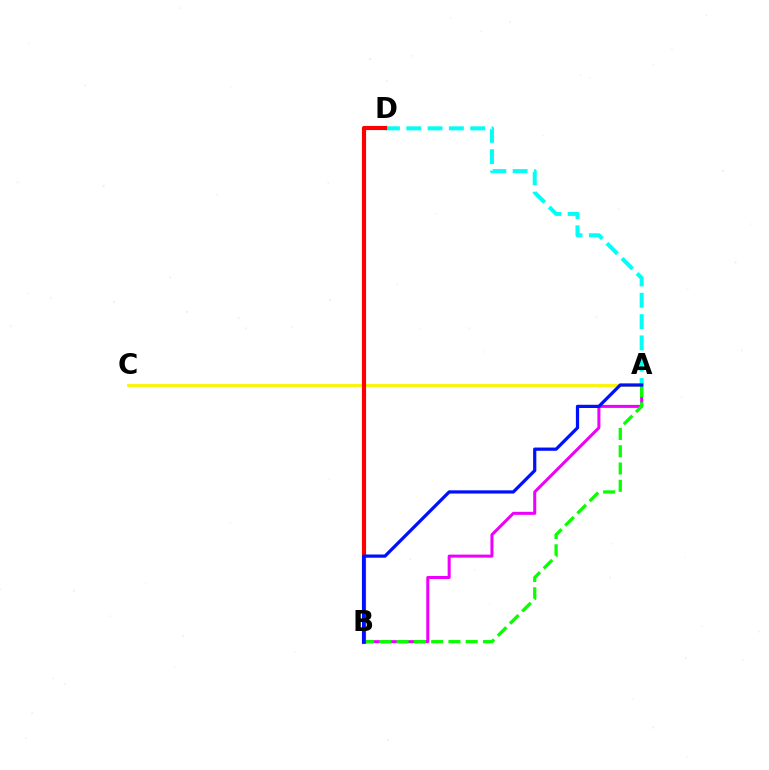{('A', 'B'): [{'color': '#ee00ff', 'line_style': 'solid', 'thickness': 2.18}, {'color': '#08ff00', 'line_style': 'dashed', 'thickness': 2.35}, {'color': '#0010ff', 'line_style': 'solid', 'thickness': 2.33}], ('A', 'C'): [{'color': '#fcf500', 'line_style': 'solid', 'thickness': 2.06}], ('A', 'D'): [{'color': '#00fff6', 'line_style': 'dashed', 'thickness': 2.89}], ('B', 'D'): [{'color': '#ff0000', 'line_style': 'solid', 'thickness': 2.98}]}